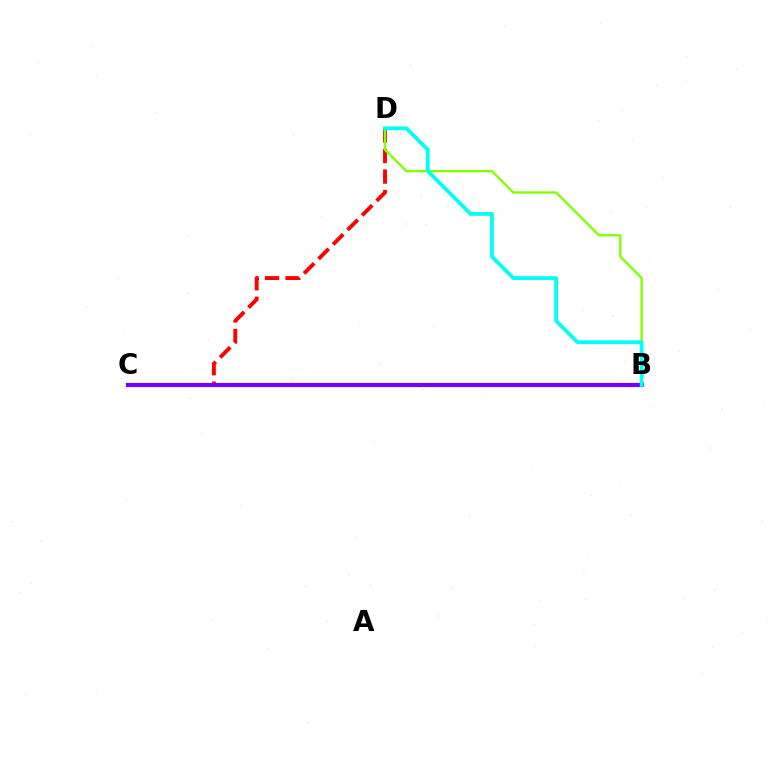{('C', 'D'): [{'color': '#ff0000', 'line_style': 'dashed', 'thickness': 2.79}], ('B', 'C'): [{'color': '#7200ff', 'line_style': 'solid', 'thickness': 2.99}], ('B', 'D'): [{'color': '#84ff00', 'line_style': 'solid', 'thickness': 1.69}, {'color': '#00fff6', 'line_style': 'solid', 'thickness': 2.74}]}